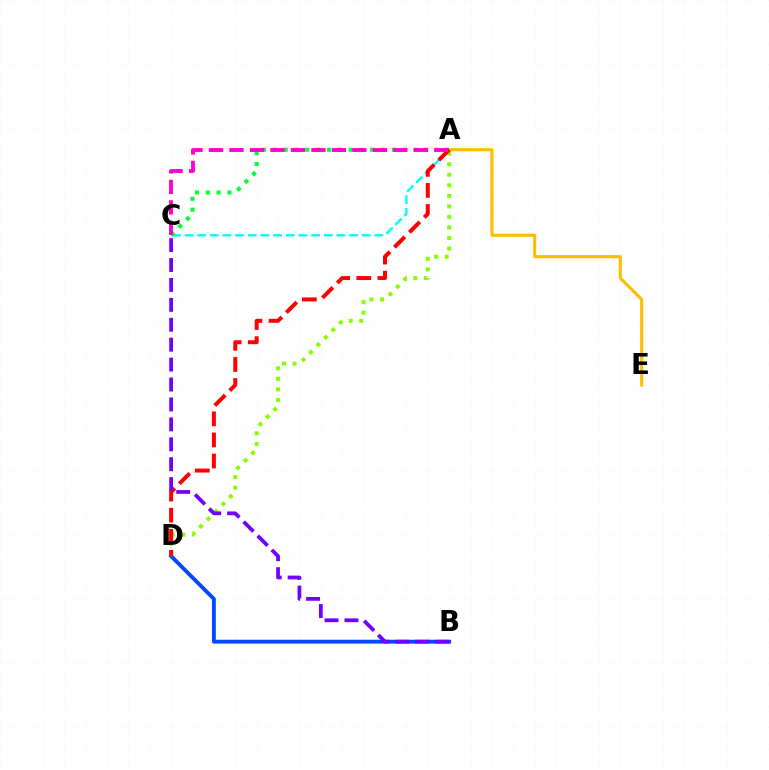{('B', 'D'): [{'color': '#004bff', 'line_style': 'solid', 'thickness': 2.78}], ('A', 'C'): [{'color': '#00fff6', 'line_style': 'dashed', 'thickness': 1.72}, {'color': '#00ff39', 'line_style': 'dotted', 'thickness': 2.94}, {'color': '#ff00cf', 'line_style': 'dashed', 'thickness': 2.78}], ('A', 'E'): [{'color': '#ffbd00', 'line_style': 'solid', 'thickness': 2.23}], ('A', 'D'): [{'color': '#84ff00', 'line_style': 'dotted', 'thickness': 2.87}, {'color': '#ff0000', 'line_style': 'dashed', 'thickness': 2.87}], ('B', 'C'): [{'color': '#7200ff', 'line_style': 'dashed', 'thickness': 2.71}]}